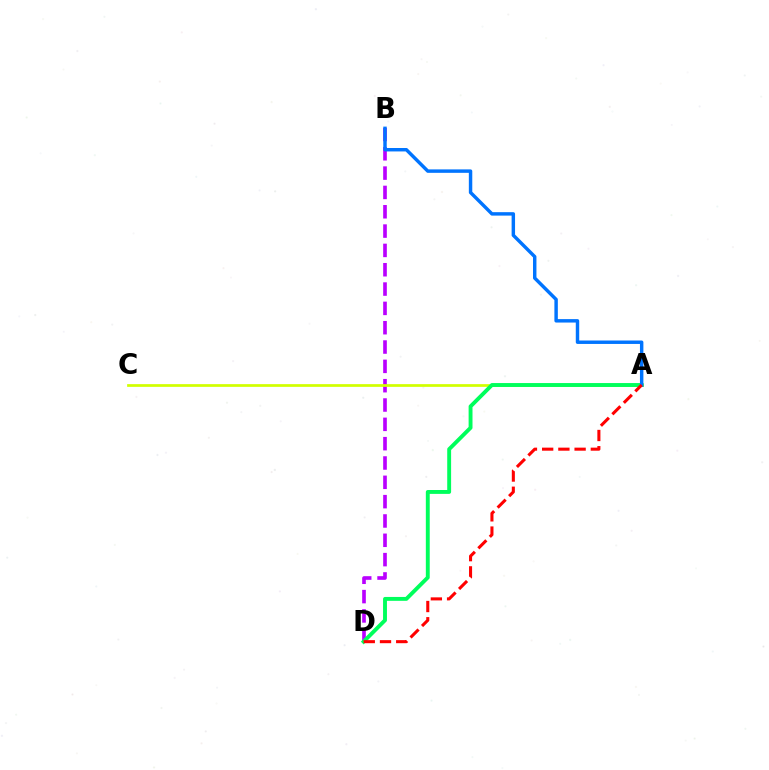{('B', 'D'): [{'color': '#b900ff', 'line_style': 'dashed', 'thickness': 2.63}], ('A', 'C'): [{'color': '#d1ff00', 'line_style': 'solid', 'thickness': 1.96}], ('A', 'D'): [{'color': '#00ff5c', 'line_style': 'solid', 'thickness': 2.8}, {'color': '#ff0000', 'line_style': 'dashed', 'thickness': 2.2}], ('A', 'B'): [{'color': '#0074ff', 'line_style': 'solid', 'thickness': 2.48}]}